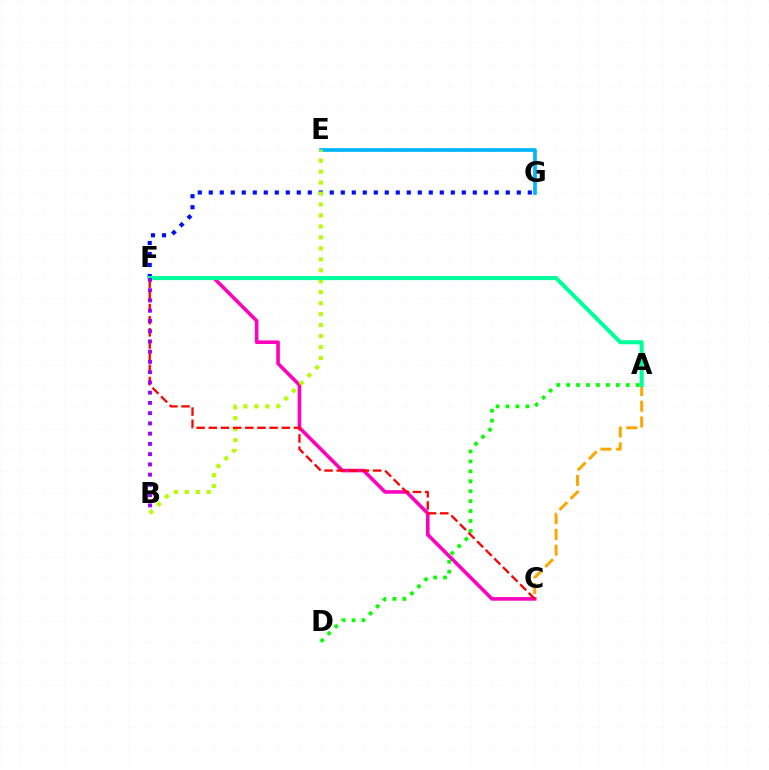{('C', 'F'): [{'color': '#ff00bd', 'line_style': 'solid', 'thickness': 2.59}, {'color': '#ff0000', 'line_style': 'dashed', 'thickness': 1.65}], ('F', 'G'): [{'color': '#0010ff', 'line_style': 'dotted', 'thickness': 2.99}], ('E', 'G'): [{'color': '#00b5ff', 'line_style': 'solid', 'thickness': 2.66}], ('A', 'C'): [{'color': '#ffa500', 'line_style': 'dashed', 'thickness': 2.14}], ('B', 'E'): [{'color': '#b3ff00', 'line_style': 'dotted', 'thickness': 2.98}], ('A', 'D'): [{'color': '#08ff00', 'line_style': 'dotted', 'thickness': 2.7}], ('A', 'F'): [{'color': '#00ff9d', 'line_style': 'solid', 'thickness': 2.94}], ('B', 'F'): [{'color': '#9b00ff', 'line_style': 'dotted', 'thickness': 2.78}]}